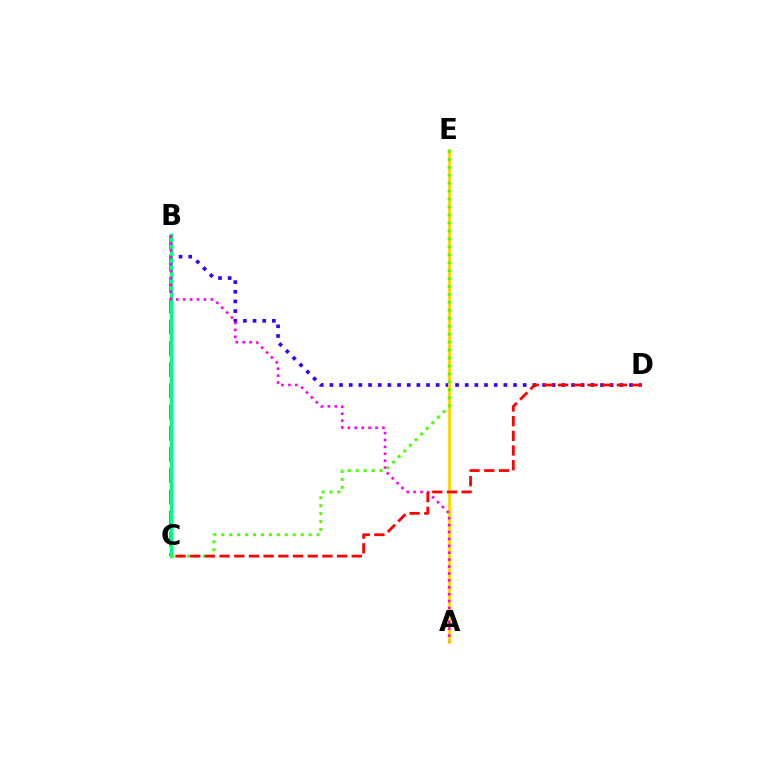{('B', 'D'): [{'color': '#3700ff', 'line_style': 'dotted', 'thickness': 2.63}], ('B', 'C'): [{'color': '#009eff', 'line_style': 'dashed', 'thickness': 2.88}, {'color': '#00ff86', 'line_style': 'solid', 'thickness': 2.5}], ('A', 'E'): [{'color': '#ffd500', 'line_style': 'solid', 'thickness': 2.08}], ('C', 'E'): [{'color': '#4fff00', 'line_style': 'dotted', 'thickness': 2.16}], ('A', 'B'): [{'color': '#ff00ed', 'line_style': 'dotted', 'thickness': 1.88}], ('C', 'D'): [{'color': '#ff0000', 'line_style': 'dashed', 'thickness': 1.99}]}